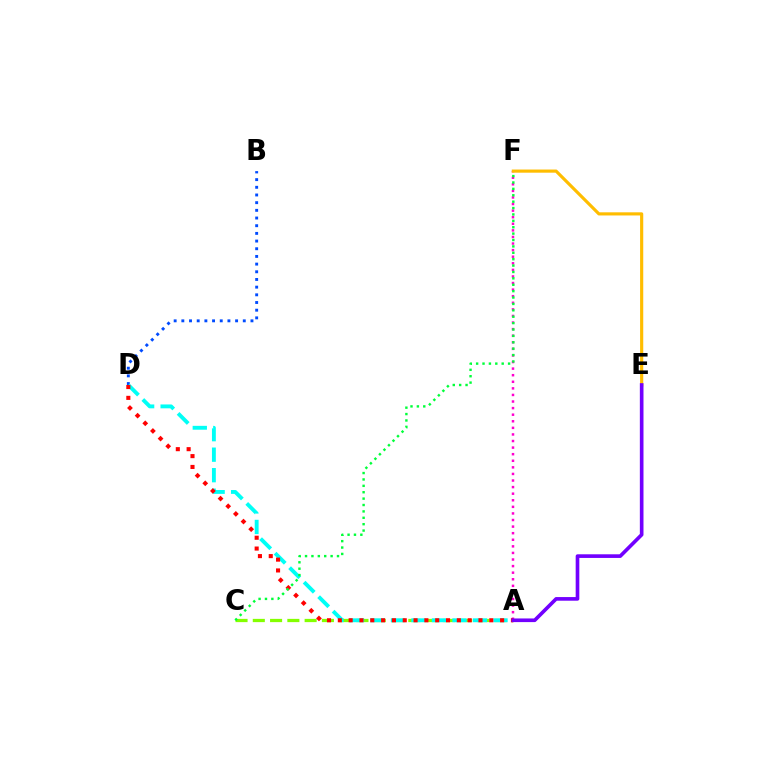{('B', 'D'): [{'color': '#004bff', 'line_style': 'dotted', 'thickness': 2.09}], ('A', 'C'): [{'color': '#84ff00', 'line_style': 'dashed', 'thickness': 2.35}], ('A', 'D'): [{'color': '#00fff6', 'line_style': 'dashed', 'thickness': 2.79}, {'color': '#ff0000', 'line_style': 'dotted', 'thickness': 2.94}], ('A', 'F'): [{'color': '#ff00cf', 'line_style': 'dotted', 'thickness': 1.79}], ('E', 'F'): [{'color': '#ffbd00', 'line_style': 'solid', 'thickness': 2.27}], ('C', 'F'): [{'color': '#00ff39', 'line_style': 'dotted', 'thickness': 1.74}], ('A', 'E'): [{'color': '#7200ff', 'line_style': 'solid', 'thickness': 2.63}]}